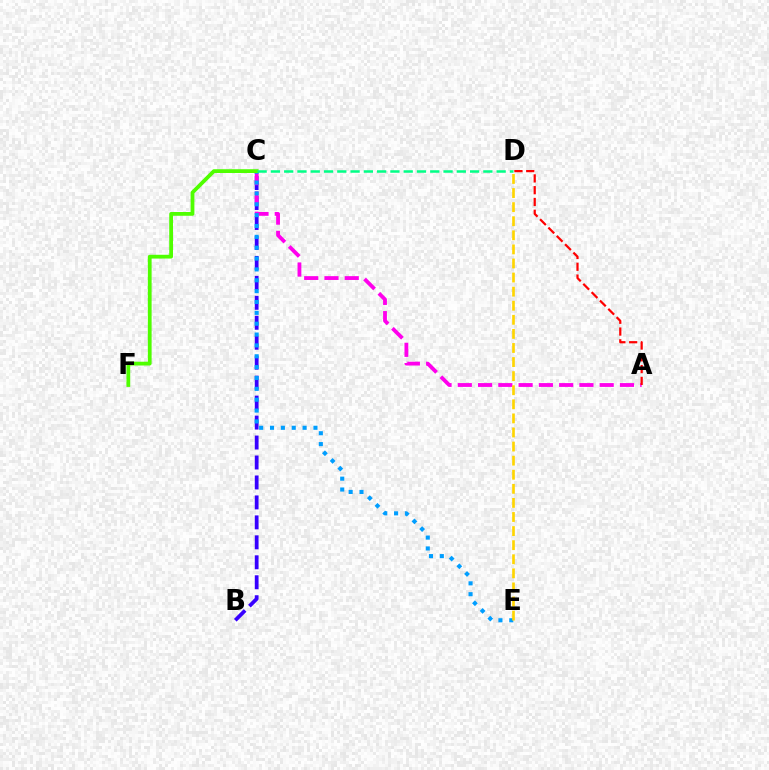{('B', 'C'): [{'color': '#3700ff', 'line_style': 'dashed', 'thickness': 2.71}], ('A', 'C'): [{'color': '#ff00ed', 'line_style': 'dashed', 'thickness': 2.75}], ('C', 'E'): [{'color': '#009eff', 'line_style': 'dotted', 'thickness': 2.95}], ('A', 'D'): [{'color': '#ff0000', 'line_style': 'dashed', 'thickness': 1.6}], ('C', 'F'): [{'color': '#4fff00', 'line_style': 'solid', 'thickness': 2.72}], ('C', 'D'): [{'color': '#00ff86', 'line_style': 'dashed', 'thickness': 1.8}], ('D', 'E'): [{'color': '#ffd500', 'line_style': 'dashed', 'thickness': 1.91}]}